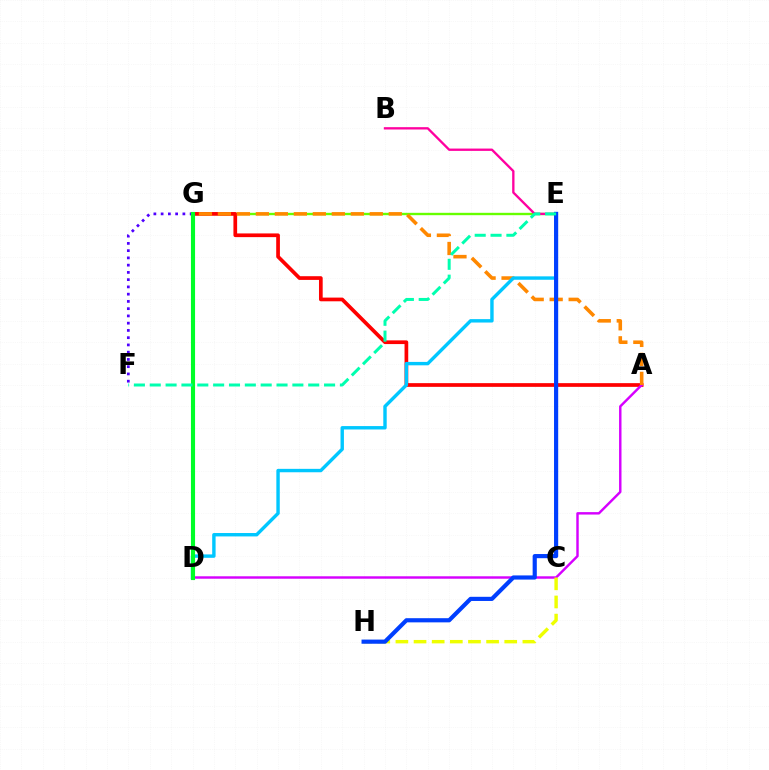{('E', 'G'): [{'color': '#66ff00', 'line_style': 'solid', 'thickness': 1.71}], ('A', 'G'): [{'color': '#ff0000', 'line_style': 'solid', 'thickness': 2.67}, {'color': '#ff8800', 'line_style': 'dashed', 'thickness': 2.58}], ('F', 'G'): [{'color': '#4f00ff', 'line_style': 'dotted', 'thickness': 1.97}], ('A', 'D'): [{'color': '#d600ff', 'line_style': 'solid', 'thickness': 1.75}], ('B', 'E'): [{'color': '#ff00a0', 'line_style': 'solid', 'thickness': 1.68}], ('D', 'E'): [{'color': '#00c7ff', 'line_style': 'solid', 'thickness': 2.45}], ('C', 'H'): [{'color': '#eeff00', 'line_style': 'dashed', 'thickness': 2.46}], ('E', 'H'): [{'color': '#003fff', 'line_style': 'solid', 'thickness': 3.0}], ('D', 'G'): [{'color': '#00ff27', 'line_style': 'solid', 'thickness': 2.97}], ('E', 'F'): [{'color': '#00ffaf', 'line_style': 'dashed', 'thickness': 2.15}]}